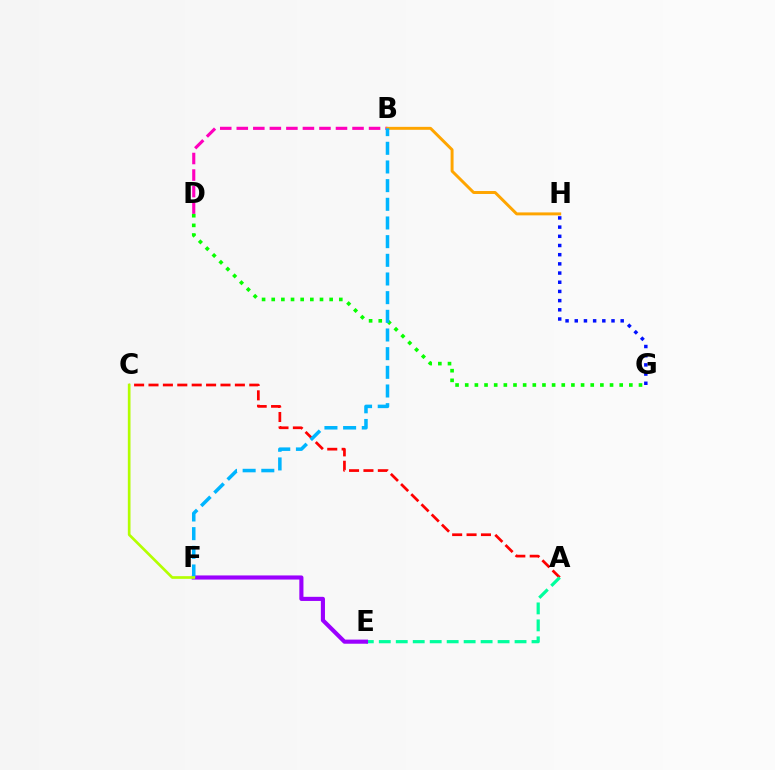{('A', 'C'): [{'color': '#ff0000', 'line_style': 'dashed', 'thickness': 1.96}], ('B', 'D'): [{'color': '#ff00bd', 'line_style': 'dashed', 'thickness': 2.25}], ('D', 'G'): [{'color': '#08ff00', 'line_style': 'dotted', 'thickness': 2.62}], ('A', 'E'): [{'color': '#00ff9d', 'line_style': 'dashed', 'thickness': 2.31}], ('G', 'H'): [{'color': '#0010ff', 'line_style': 'dotted', 'thickness': 2.5}], ('E', 'F'): [{'color': '#9b00ff', 'line_style': 'solid', 'thickness': 2.97}], ('B', 'H'): [{'color': '#ffa500', 'line_style': 'solid', 'thickness': 2.13}], ('B', 'F'): [{'color': '#00b5ff', 'line_style': 'dashed', 'thickness': 2.54}], ('C', 'F'): [{'color': '#b3ff00', 'line_style': 'solid', 'thickness': 1.92}]}